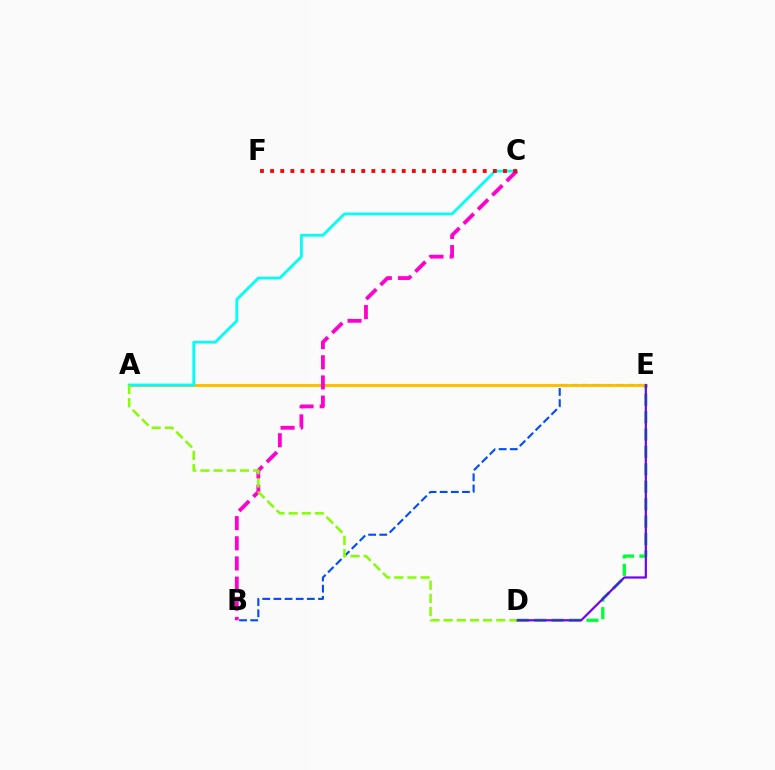{('B', 'E'): [{'color': '#004bff', 'line_style': 'dashed', 'thickness': 1.51}], ('A', 'E'): [{'color': '#ffbd00', 'line_style': 'solid', 'thickness': 2.1}], ('D', 'E'): [{'color': '#00ff39', 'line_style': 'dashed', 'thickness': 2.37}, {'color': '#7200ff', 'line_style': 'solid', 'thickness': 1.59}], ('A', 'C'): [{'color': '#00fff6', 'line_style': 'solid', 'thickness': 2.01}], ('B', 'C'): [{'color': '#ff00cf', 'line_style': 'dashed', 'thickness': 2.74}], ('C', 'F'): [{'color': '#ff0000', 'line_style': 'dotted', 'thickness': 2.75}], ('A', 'D'): [{'color': '#84ff00', 'line_style': 'dashed', 'thickness': 1.79}]}